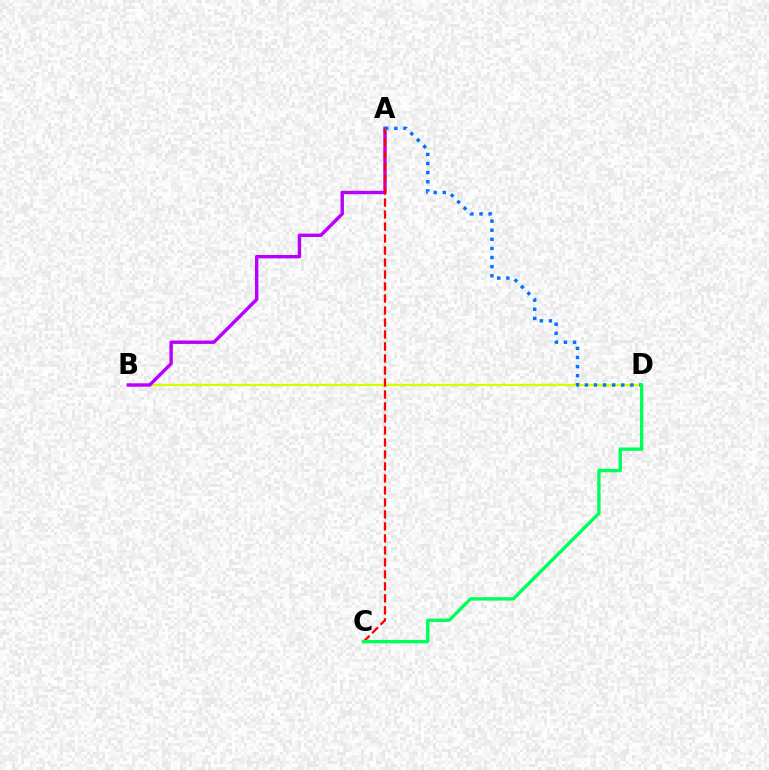{('B', 'D'): [{'color': '#d1ff00', 'line_style': 'solid', 'thickness': 1.66}], ('A', 'B'): [{'color': '#b900ff', 'line_style': 'solid', 'thickness': 2.46}], ('A', 'C'): [{'color': '#ff0000', 'line_style': 'dashed', 'thickness': 1.63}], ('A', 'D'): [{'color': '#0074ff', 'line_style': 'dotted', 'thickness': 2.47}], ('C', 'D'): [{'color': '#00ff5c', 'line_style': 'solid', 'thickness': 2.42}]}